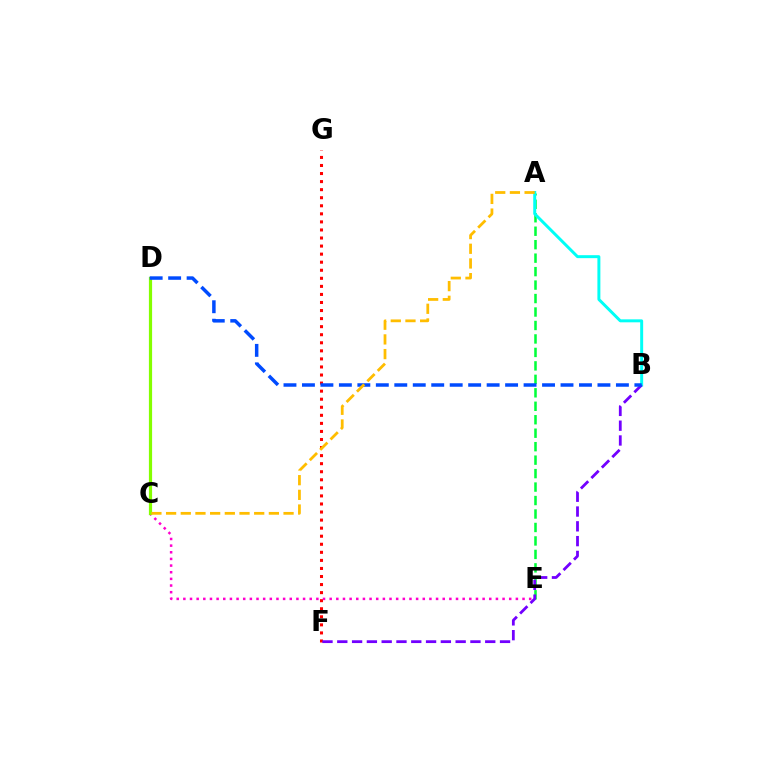{('A', 'E'): [{'color': '#00ff39', 'line_style': 'dashed', 'thickness': 1.83}], ('F', 'G'): [{'color': '#ff0000', 'line_style': 'dotted', 'thickness': 2.19}], ('C', 'E'): [{'color': '#ff00cf', 'line_style': 'dotted', 'thickness': 1.81}], ('A', 'B'): [{'color': '#00fff6', 'line_style': 'solid', 'thickness': 2.14}], ('C', 'D'): [{'color': '#84ff00', 'line_style': 'solid', 'thickness': 2.3}], ('B', 'F'): [{'color': '#7200ff', 'line_style': 'dashed', 'thickness': 2.01}], ('B', 'D'): [{'color': '#004bff', 'line_style': 'dashed', 'thickness': 2.51}], ('A', 'C'): [{'color': '#ffbd00', 'line_style': 'dashed', 'thickness': 1.99}]}